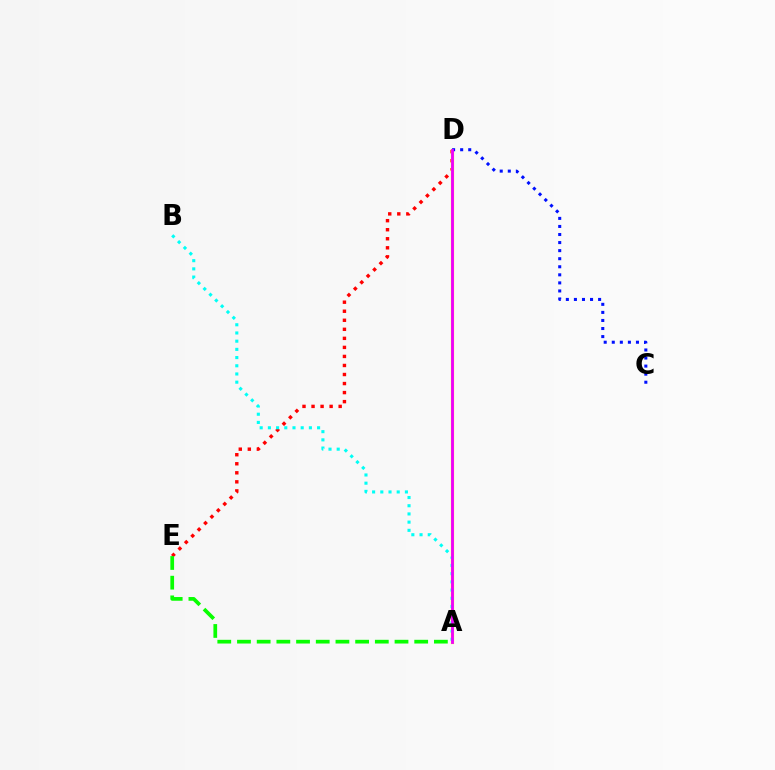{('D', 'E'): [{'color': '#ff0000', 'line_style': 'dotted', 'thickness': 2.46}], ('A', 'D'): [{'color': '#fcf500', 'line_style': 'solid', 'thickness': 2.3}, {'color': '#ee00ff', 'line_style': 'solid', 'thickness': 2.03}], ('C', 'D'): [{'color': '#0010ff', 'line_style': 'dotted', 'thickness': 2.19}], ('A', 'B'): [{'color': '#00fff6', 'line_style': 'dotted', 'thickness': 2.23}], ('A', 'E'): [{'color': '#08ff00', 'line_style': 'dashed', 'thickness': 2.68}]}